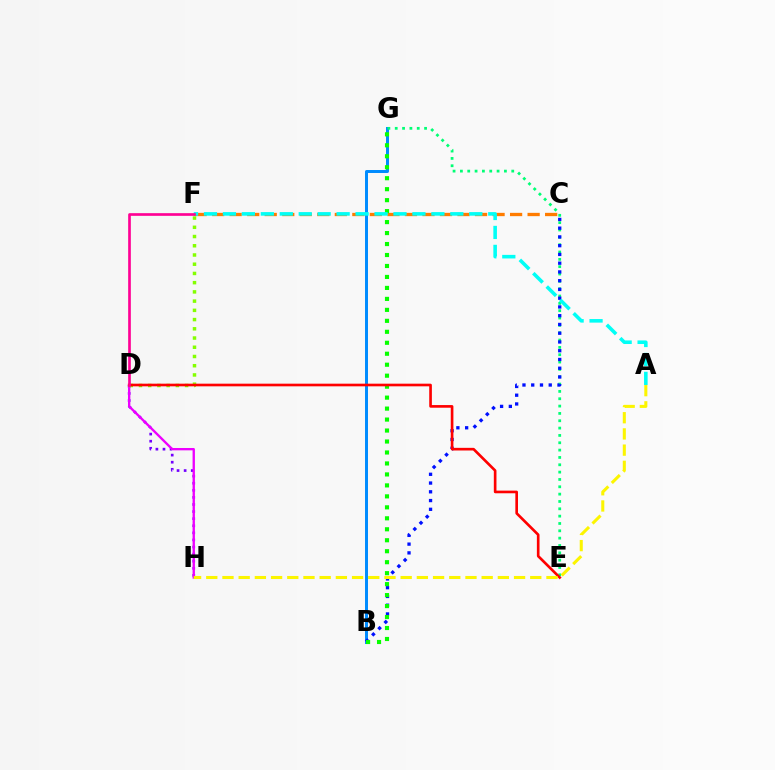{('B', 'G'): [{'color': '#008cff', 'line_style': 'solid', 'thickness': 2.15}, {'color': '#08ff00', 'line_style': 'dotted', 'thickness': 2.98}], ('C', 'F'): [{'color': '#ff7c00', 'line_style': 'dashed', 'thickness': 2.38}], ('E', 'G'): [{'color': '#00ff74', 'line_style': 'dotted', 'thickness': 1.99}], ('D', 'H'): [{'color': '#7200ff', 'line_style': 'dotted', 'thickness': 1.93}, {'color': '#ee00ff', 'line_style': 'solid', 'thickness': 1.69}], ('B', 'C'): [{'color': '#0010ff', 'line_style': 'dotted', 'thickness': 2.38}], ('A', 'F'): [{'color': '#00fff6', 'line_style': 'dashed', 'thickness': 2.57}], ('D', 'F'): [{'color': '#84ff00', 'line_style': 'dotted', 'thickness': 2.51}, {'color': '#ff0094', 'line_style': 'solid', 'thickness': 1.93}], ('D', 'E'): [{'color': '#ff0000', 'line_style': 'solid', 'thickness': 1.91}], ('A', 'H'): [{'color': '#fcf500', 'line_style': 'dashed', 'thickness': 2.2}]}